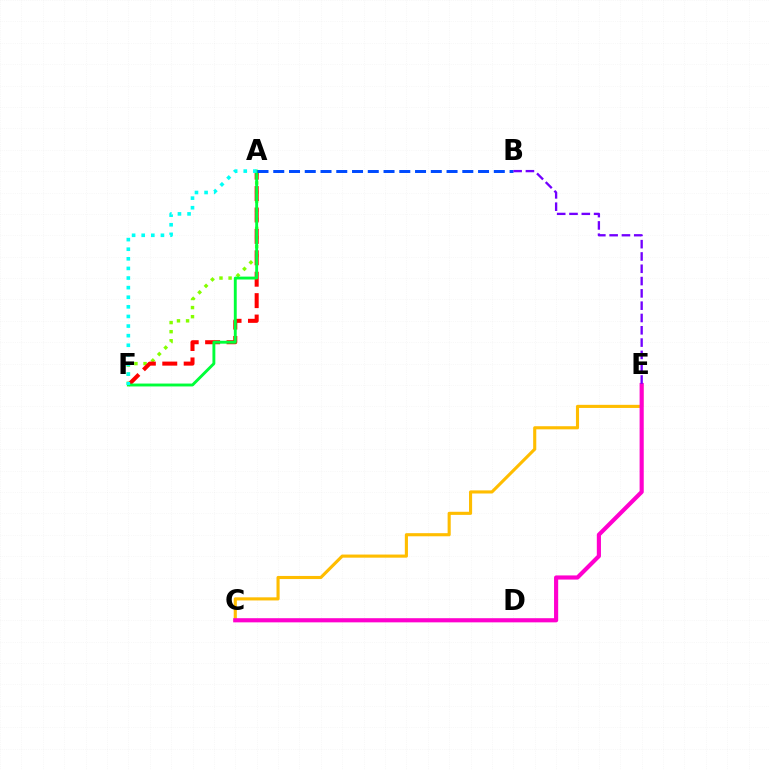{('A', 'F'): [{'color': '#84ff00', 'line_style': 'dotted', 'thickness': 2.47}, {'color': '#ff0000', 'line_style': 'dashed', 'thickness': 2.91}, {'color': '#00ff39', 'line_style': 'solid', 'thickness': 2.08}, {'color': '#00fff6', 'line_style': 'dotted', 'thickness': 2.61}], ('C', 'E'): [{'color': '#ffbd00', 'line_style': 'solid', 'thickness': 2.24}, {'color': '#ff00cf', 'line_style': 'solid', 'thickness': 2.98}], ('A', 'B'): [{'color': '#004bff', 'line_style': 'dashed', 'thickness': 2.14}], ('B', 'E'): [{'color': '#7200ff', 'line_style': 'dashed', 'thickness': 1.67}]}